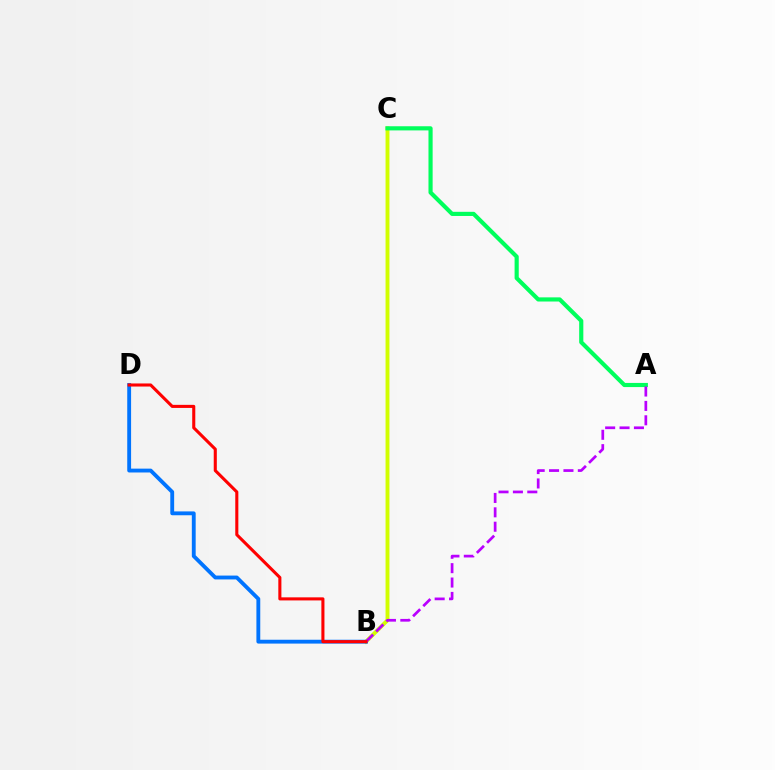{('B', 'C'): [{'color': '#d1ff00', 'line_style': 'solid', 'thickness': 2.81}], ('A', 'C'): [{'color': '#00ff5c', 'line_style': 'solid', 'thickness': 2.99}], ('B', 'D'): [{'color': '#0074ff', 'line_style': 'solid', 'thickness': 2.77}, {'color': '#ff0000', 'line_style': 'solid', 'thickness': 2.21}], ('A', 'B'): [{'color': '#b900ff', 'line_style': 'dashed', 'thickness': 1.95}]}